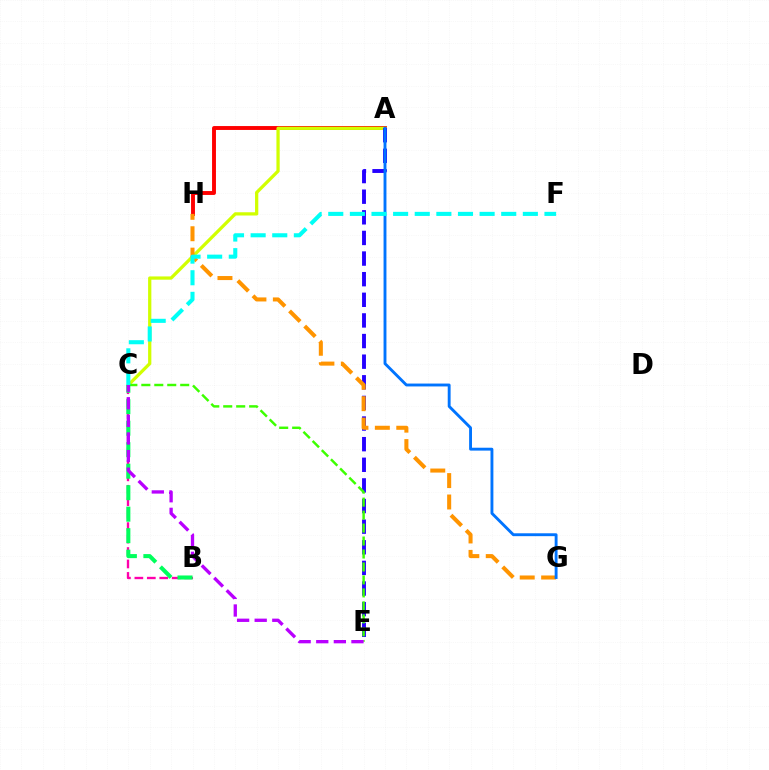{('A', 'H'): [{'color': '#ff0000', 'line_style': 'solid', 'thickness': 2.81}], ('A', 'C'): [{'color': '#d1ff00', 'line_style': 'solid', 'thickness': 2.34}], ('A', 'E'): [{'color': '#2500ff', 'line_style': 'dashed', 'thickness': 2.8}], ('C', 'E'): [{'color': '#3dff00', 'line_style': 'dashed', 'thickness': 1.76}, {'color': '#b900ff', 'line_style': 'dashed', 'thickness': 2.39}], ('G', 'H'): [{'color': '#ff9400', 'line_style': 'dashed', 'thickness': 2.91}], ('B', 'C'): [{'color': '#ff00ac', 'line_style': 'dashed', 'thickness': 1.69}, {'color': '#00ff5c', 'line_style': 'dashed', 'thickness': 2.92}], ('A', 'G'): [{'color': '#0074ff', 'line_style': 'solid', 'thickness': 2.07}], ('C', 'F'): [{'color': '#00fff6', 'line_style': 'dashed', 'thickness': 2.94}]}